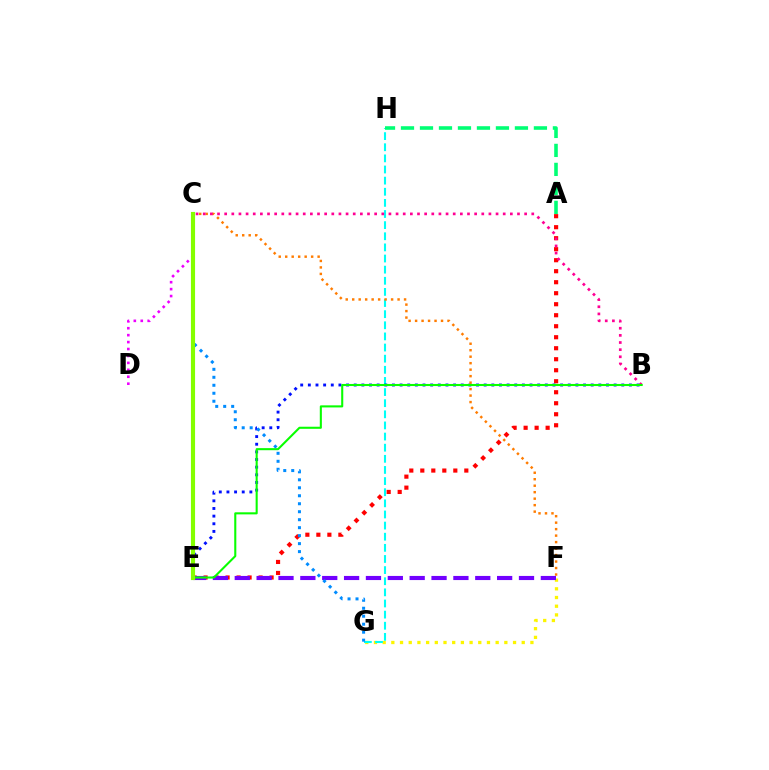{('A', 'E'): [{'color': '#ff0000', 'line_style': 'dotted', 'thickness': 2.99}], ('F', 'G'): [{'color': '#fcf500', 'line_style': 'dotted', 'thickness': 2.36}], ('C', 'D'): [{'color': '#ee00ff', 'line_style': 'dotted', 'thickness': 1.88}], ('G', 'H'): [{'color': '#00fff6', 'line_style': 'dashed', 'thickness': 1.51}], ('B', 'E'): [{'color': '#0010ff', 'line_style': 'dotted', 'thickness': 2.08}, {'color': '#08ff00', 'line_style': 'solid', 'thickness': 1.5}], ('A', 'H'): [{'color': '#00ff74', 'line_style': 'dashed', 'thickness': 2.58}], ('C', 'F'): [{'color': '#ff7c00', 'line_style': 'dotted', 'thickness': 1.76}], ('E', 'F'): [{'color': '#7200ff', 'line_style': 'dashed', 'thickness': 2.97}], ('B', 'C'): [{'color': '#ff0094', 'line_style': 'dotted', 'thickness': 1.94}], ('C', 'G'): [{'color': '#008cff', 'line_style': 'dotted', 'thickness': 2.17}], ('C', 'E'): [{'color': '#84ff00', 'line_style': 'solid', 'thickness': 2.98}]}